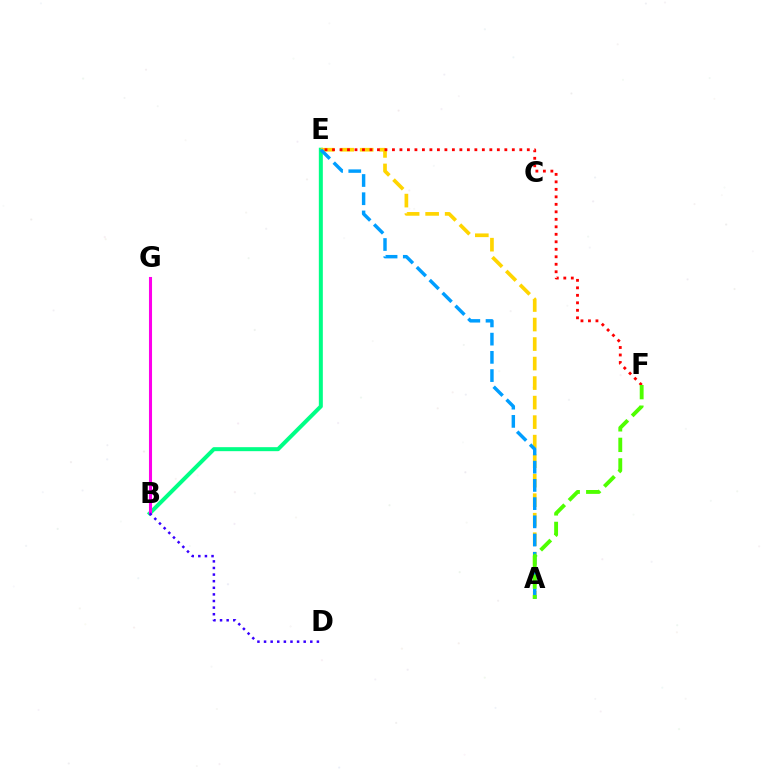{('B', 'E'): [{'color': '#00ff86', 'line_style': 'solid', 'thickness': 2.88}], ('A', 'E'): [{'color': '#ffd500', 'line_style': 'dashed', 'thickness': 2.65}, {'color': '#009eff', 'line_style': 'dashed', 'thickness': 2.48}], ('E', 'F'): [{'color': '#ff0000', 'line_style': 'dotted', 'thickness': 2.04}], ('B', 'G'): [{'color': '#ff00ed', 'line_style': 'solid', 'thickness': 2.2}], ('A', 'F'): [{'color': '#4fff00', 'line_style': 'dashed', 'thickness': 2.79}], ('B', 'D'): [{'color': '#3700ff', 'line_style': 'dotted', 'thickness': 1.8}]}